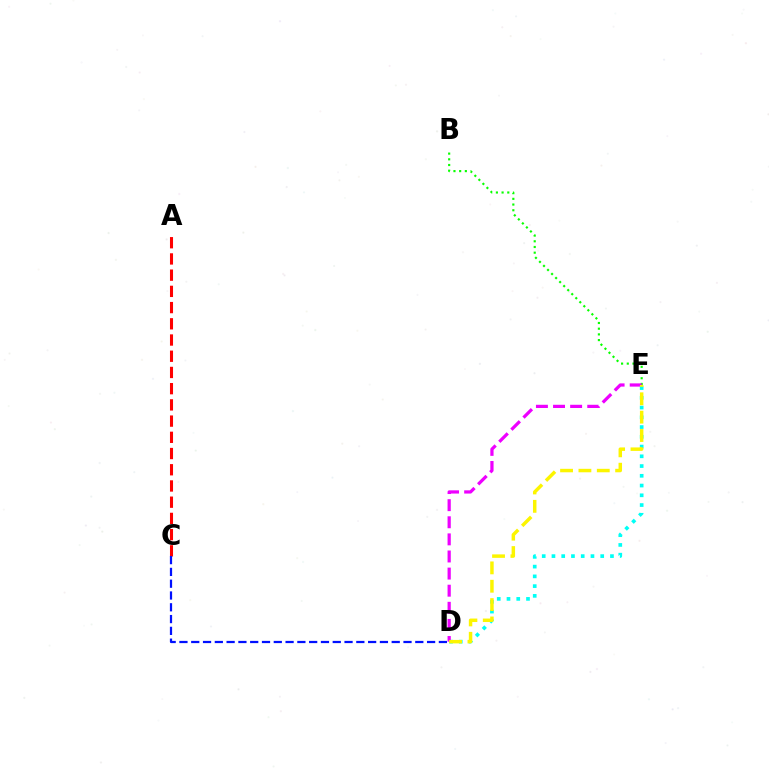{('D', 'E'): [{'color': '#00fff6', 'line_style': 'dotted', 'thickness': 2.65}, {'color': '#ee00ff', 'line_style': 'dashed', 'thickness': 2.32}, {'color': '#fcf500', 'line_style': 'dashed', 'thickness': 2.49}], ('A', 'C'): [{'color': '#ff0000', 'line_style': 'dashed', 'thickness': 2.2}], ('B', 'E'): [{'color': '#08ff00', 'line_style': 'dotted', 'thickness': 1.55}], ('C', 'D'): [{'color': '#0010ff', 'line_style': 'dashed', 'thickness': 1.6}]}